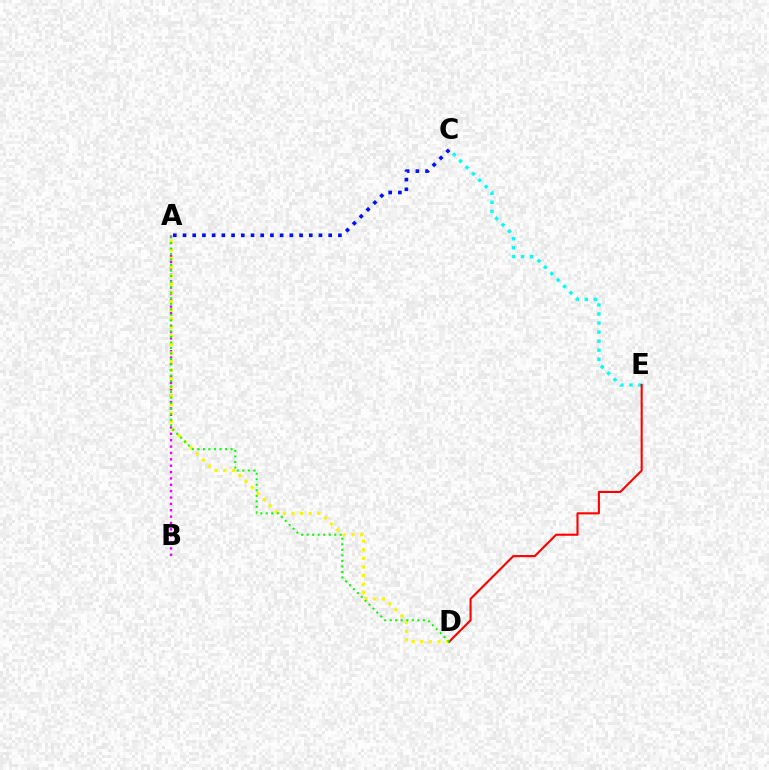{('A', 'B'): [{'color': '#ee00ff', 'line_style': 'dotted', 'thickness': 1.73}], ('C', 'E'): [{'color': '#00fff6', 'line_style': 'dotted', 'thickness': 2.46}], ('A', 'D'): [{'color': '#fcf500', 'line_style': 'dotted', 'thickness': 2.34}, {'color': '#08ff00', 'line_style': 'dotted', 'thickness': 1.5}], ('D', 'E'): [{'color': '#ff0000', 'line_style': 'solid', 'thickness': 1.52}], ('A', 'C'): [{'color': '#0010ff', 'line_style': 'dotted', 'thickness': 2.64}]}